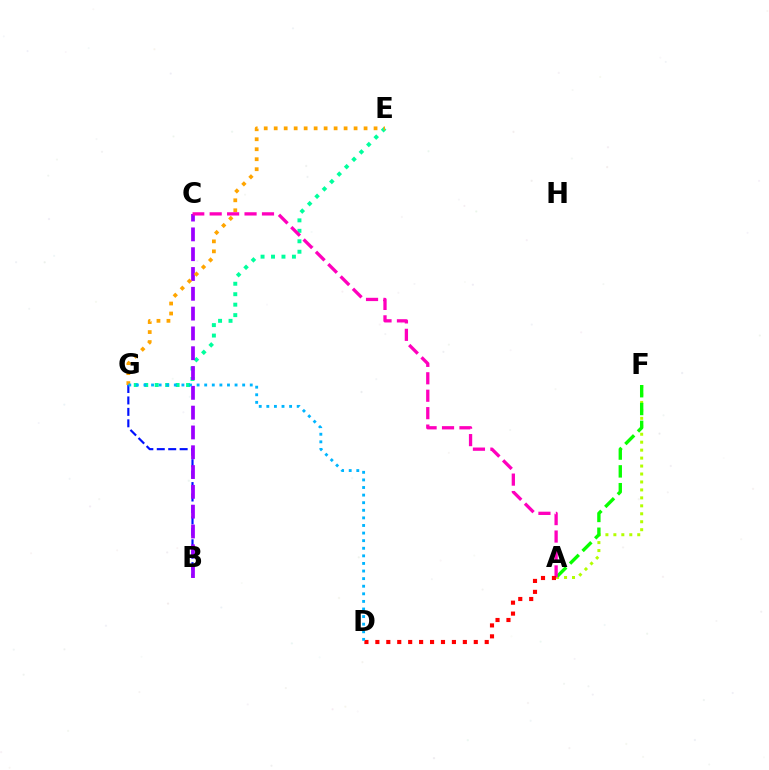{('B', 'G'): [{'color': '#0010ff', 'line_style': 'dashed', 'thickness': 1.55}], ('E', 'G'): [{'color': '#00ff9d', 'line_style': 'dotted', 'thickness': 2.84}, {'color': '#ffa500', 'line_style': 'dotted', 'thickness': 2.71}], ('A', 'F'): [{'color': '#b3ff00', 'line_style': 'dotted', 'thickness': 2.16}, {'color': '#08ff00', 'line_style': 'dashed', 'thickness': 2.42}], ('B', 'C'): [{'color': '#9b00ff', 'line_style': 'dashed', 'thickness': 2.69}], ('A', 'C'): [{'color': '#ff00bd', 'line_style': 'dashed', 'thickness': 2.37}], ('A', 'D'): [{'color': '#ff0000', 'line_style': 'dotted', 'thickness': 2.97}], ('D', 'G'): [{'color': '#00b5ff', 'line_style': 'dotted', 'thickness': 2.06}]}